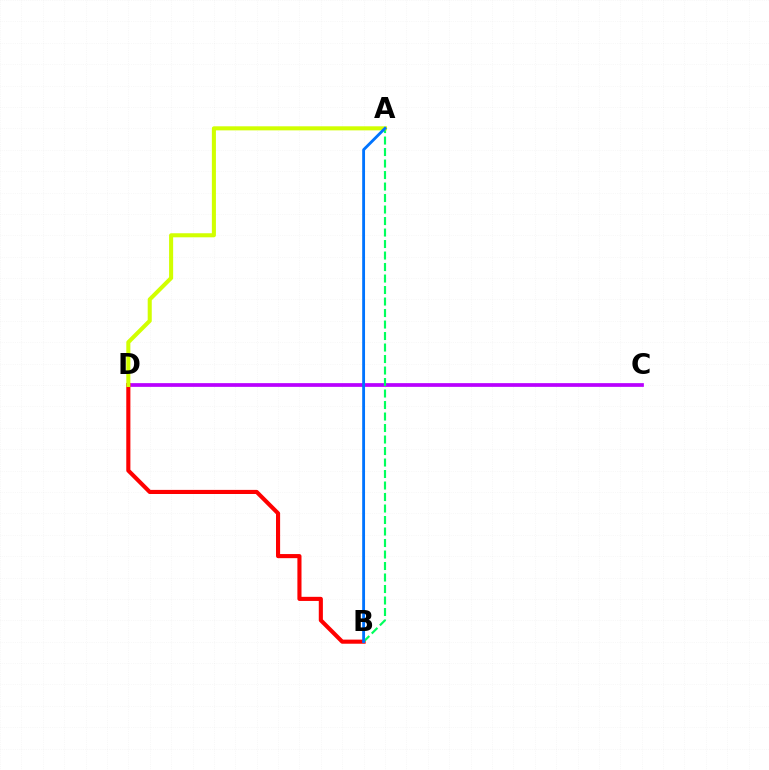{('C', 'D'): [{'color': '#b900ff', 'line_style': 'solid', 'thickness': 2.68}], ('B', 'D'): [{'color': '#ff0000', 'line_style': 'solid', 'thickness': 2.96}], ('A', 'B'): [{'color': '#00ff5c', 'line_style': 'dashed', 'thickness': 1.56}, {'color': '#0074ff', 'line_style': 'solid', 'thickness': 2.04}], ('A', 'D'): [{'color': '#d1ff00', 'line_style': 'solid', 'thickness': 2.92}]}